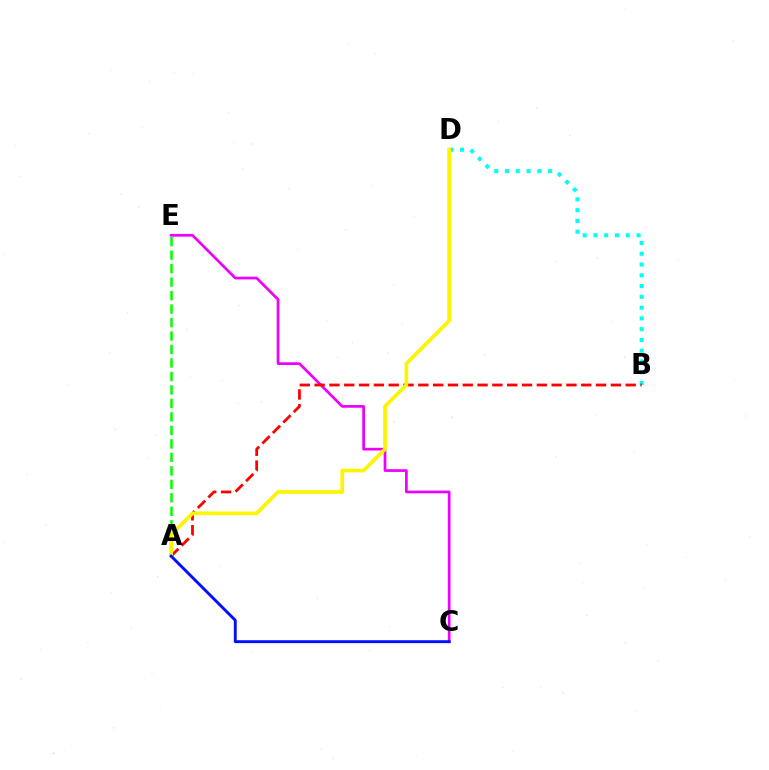{('C', 'E'): [{'color': '#ee00ff', 'line_style': 'solid', 'thickness': 1.95}], ('B', 'D'): [{'color': '#00fff6', 'line_style': 'dotted', 'thickness': 2.93}], ('A', 'E'): [{'color': '#08ff00', 'line_style': 'dashed', 'thickness': 1.83}], ('A', 'B'): [{'color': '#ff0000', 'line_style': 'dashed', 'thickness': 2.01}], ('A', 'D'): [{'color': '#fcf500', 'line_style': 'solid', 'thickness': 2.65}], ('A', 'C'): [{'color': '#0010ff', 'line_style': 'solid', 'thickness': 2.09}]}